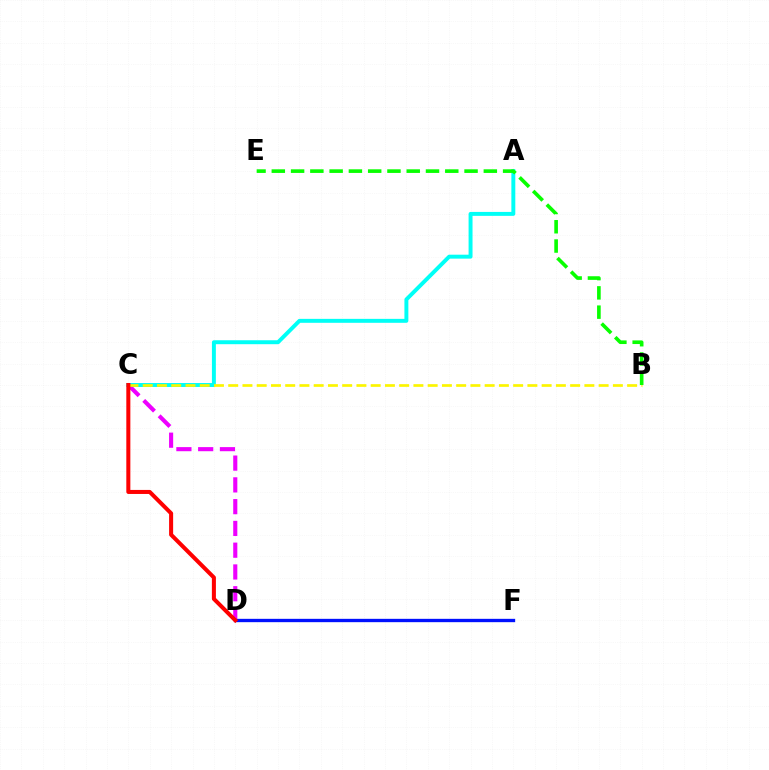{('A', 'C'): [{'color': '#00fff6', 'line_style': 'solid', 'thickness': 2.84}], ('C', 'D'): [{'color': '#ee00ff', 'line_style': 'dashed', 'thickness': 2.96}, {'color': '#ff0000', 'line_style': 'solid', 'thickness': 2.9}], ('D', 'F'): [{'color': '#0010ff', 'line_style': 'solid', 'thickness': 2.4}], ('B', 'C'): [{'color': '#fcf500', 'line_style': 'dashed', 'thickness': 1.94}], ('B', 'E'): [{'color': '#08ff00', 'line_style': 'dashed', 'thickness': 2.62}]}